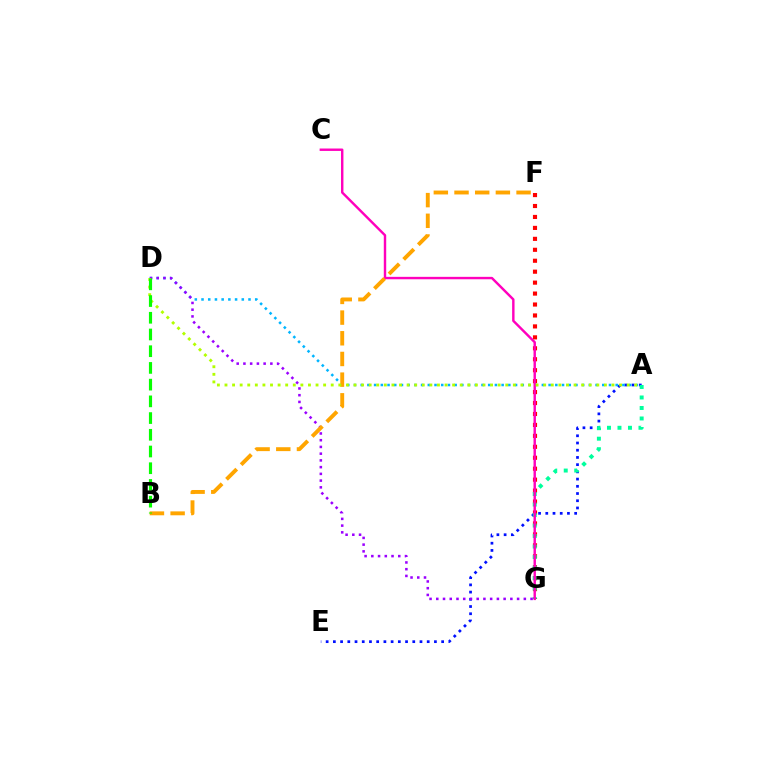{('F', 'G'): [{'color': '#ff0000', 'line_style': 'dotted', 'thickness': 2.97}], ('A', 'E'): [{'color': '#0010ff', 'line_style': 'dotted', 'thickness': 1.96}], ('A', 'D'): [{'color': '#00b5ff', 'line_style': 'dotted', 'thickness': 1.82}, {'color': '#b3ff00', 'line_style': 'dotted', 'thickness': 2.06}], ('A', 'G'): [{'color': '#00ff9d', 'line_style': 'dotted', 'thickness': 2.85}], ('C', 'G'): [{'color': '#ff00bd', 'line_style': 'solid', 'thickness': 1.74}], ('D', 'G'): [{'color': '#9b00ff', 'line_style': 'dotted', 'thickness': 1.83}], ('B', 'F'): [{'color': '#ffa500', 'line_style': 'dashed', 'thickness': 2.81}], ('B', 'D'): [{'color': '#08ff00', 'line_style': 'dashed', 'thickness': 2.27}]}